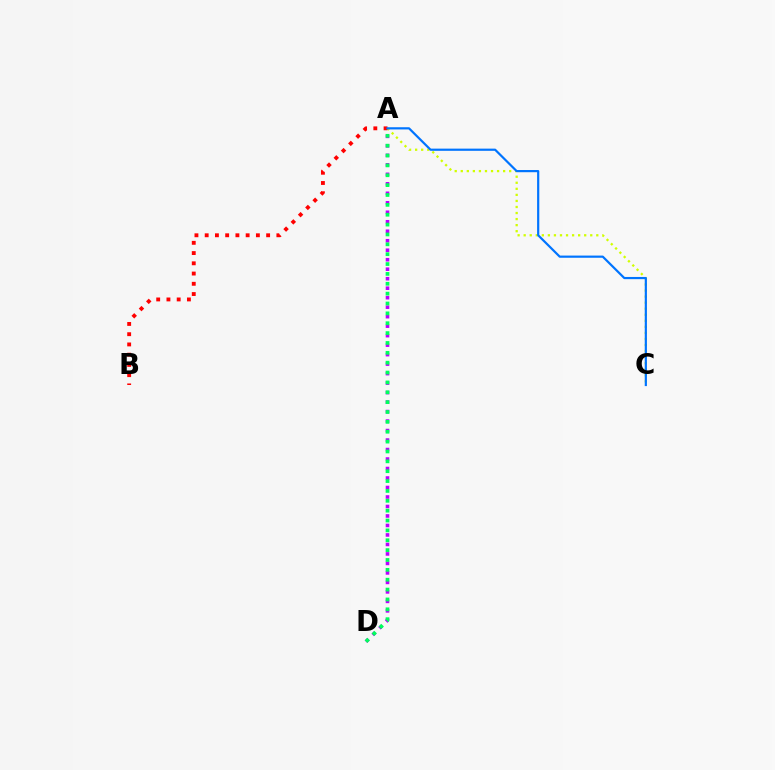{('A', 'C'): [{'color': '#d1ff00', 'line_style': 'dotted', 'thickness': 1.64}, {'color': '#0074ff', 'line_style': 'solid', 'thickness': 1.58}], ('A', 'D'): [{'color': '#b900ff', 'line_style': 'dotted', 'thickness': 2.58}, {'color': '#00ff5c', 'line_style': 'dotted', 'thickness': 2.68}], ('A', 'B'): [{'color': '#ff0000', 'line_style': 'dotted', 'thickness': 2.78}]}